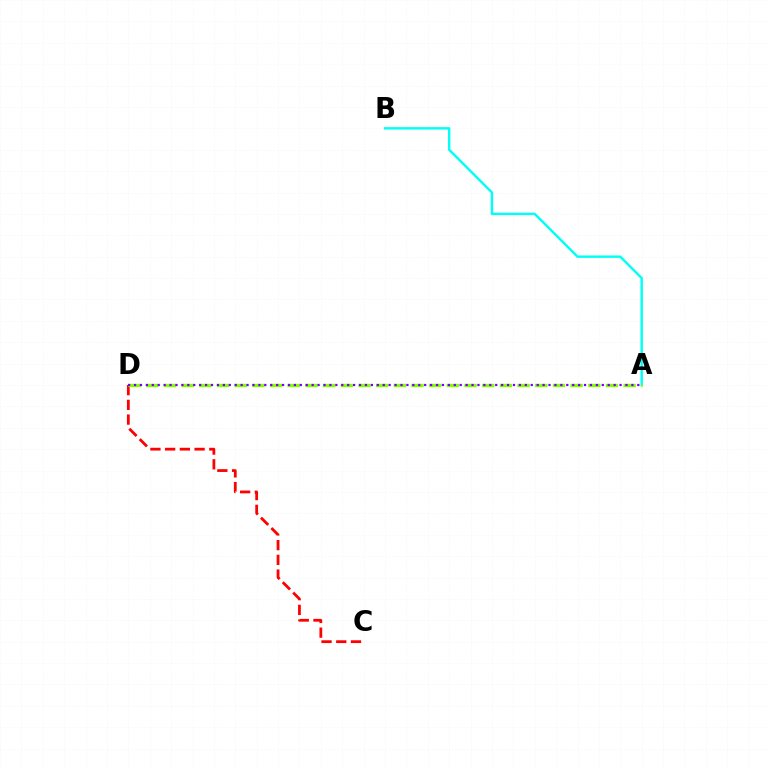{('A', 'B'): [{'color': '#00fff6', 'line_style': 'solid', 'thickness': 1.75}], ('C', 'D'): [{'color': '#ff0000', 'line_style': 'dashed', 'thickness': 2.0}], ('A', 'D'): [{'color': '#84ff00', 'line_style': 'dashed', 'thickness': 2.4}, {'color': '#7200ff', 'line_style': 'dotted', 'thickness': 1.61}]}